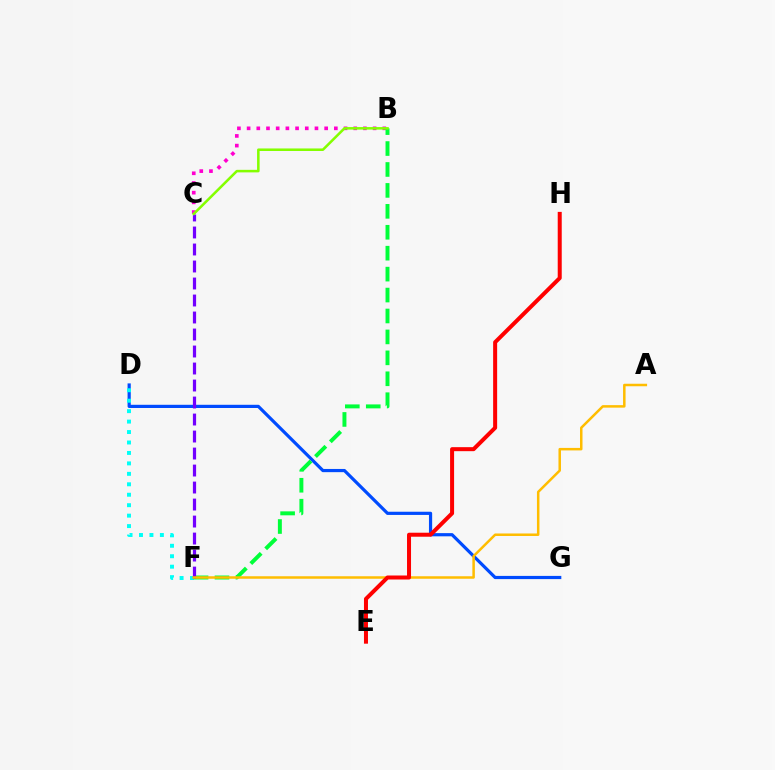{('B', 'C'): [{'color': '#ff00cf', 'line_style': 'dotted', 'thickness': 2.63}, {'color': '#84ff00', 'line_style': 'solid', 'thickness': 1.83}], ('D', 'G'): [{'color': '#004bff', 'line_style': 'solid', 'thickness': 2.3}], ('D', 'F'): [{'color': '#00fff6', 'line_style': 'dotted', 'thickness': 2.84}], ('B', 'F'): [{'color': '#00ff39', 'line_style': 'dashed', 'thickness': 2.84}], ('C', 'F'): [{'color': '#7200ff', 'line_style': 'dashed', 'thickness': 2.31}], ('A', 'F'): [{'color': '#ffbd00', 'line_style': 'solid', 'thickness': 1.8}], ('E', 'H'): [{'color': '#ff0000', 'line_style': 'solid', 'thickness': 2.89}]}